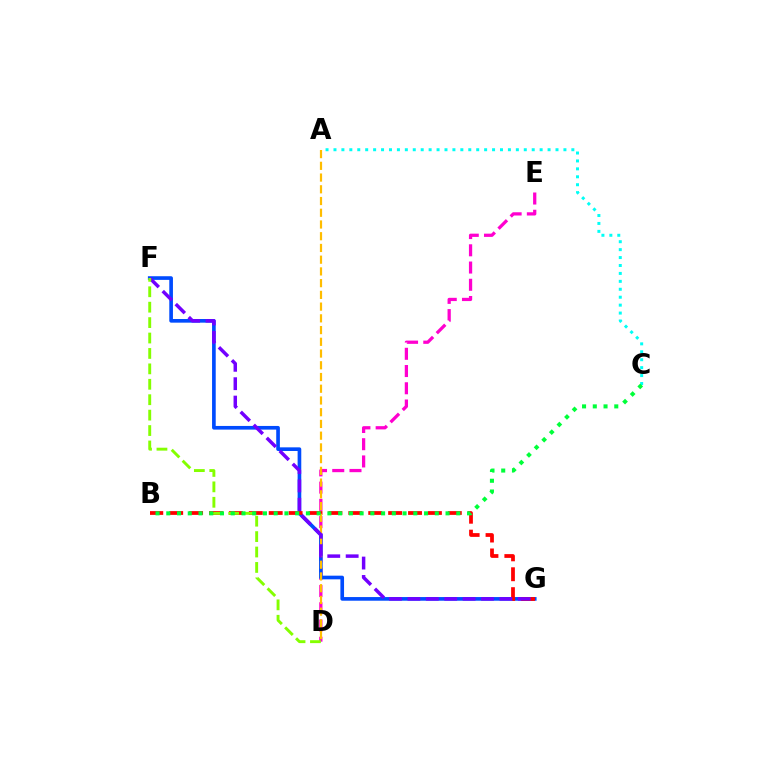{('D', 'E'): [{'color': '#ff00cf', 'line_style': 'dashed', 'thickness': 2.34}], ('F', 'G'): [{'color': '#004bff', 'line_style': 'solid', 'thickness': 2.63}, {'color': '#7200ff', 'line_style': 'dashed', 'thickness': 2.5}], ('B', 'G'): [{'color': '#ff0000', 'line_style': 'dashed', 'thickness': 2.7}], ('A', 'D'): [{'color': '#ffbd00', 'line_style': 'dashed', 'thickness': 1.59}], ('D', 'F'): [{'color': '#84ff00', 'line_style': 'dashed', 'thickness': 2.09}], ('A', 'C'): [{'color': '#00fff6', 'line_style': 'dotted', 'thickness': 2.15}], ('B', 'C'): [{'color': '#00ff39', 'line_style': 'dotted', 'thickness': 2.92}]}